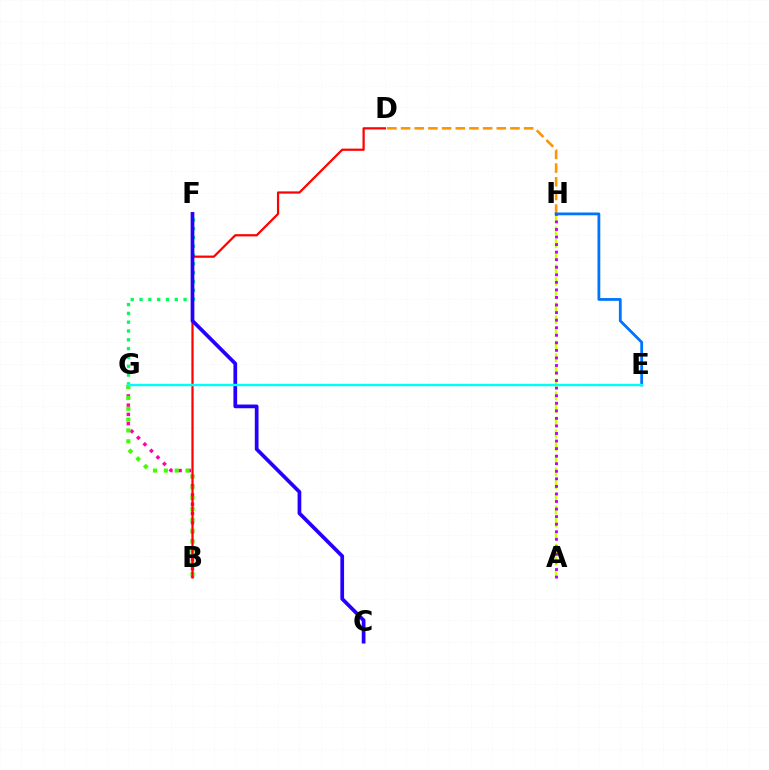{('F', 'G'): [{'color': '#00ff5c', 'line_style': 'dotted', 'thickness': 2.39}], ('D', 'H'): [{'color': '#ff9400', 'line_style': 'dashed', 'thickness': 1.86}], ('B', 'G'): [{'color': '#ff00ac', 'line_style': 'dotted', 'thickness': 2.5}, {'color': '#3dff00', 'line_style': 'dotted', 'thickness': 2.95}], ('B', 'D'): [{'color': '#ff0000', 'line_style': 'solid', 'thickness': 1.6}], ('A', 'H'): [{'color': '#d1ff00', 'line_style': 'dashed', 'thickness': 1.72}, {'color': '#b900ff', 'line_style': 'dotted', 'thickness': 2.05}], ('E', 'H'): [{'color': '#0074ff', 'line_style': 'solid', 'thickness': 2.0}], ('C', 'F'): [{'color': '#2500ff', 'line_style': 'solid', 'thickness': 2.67}], ('E', 'G'): [{'color': '#00fff6', 'line_style': 'solid', 'thickness': 1.74}]}